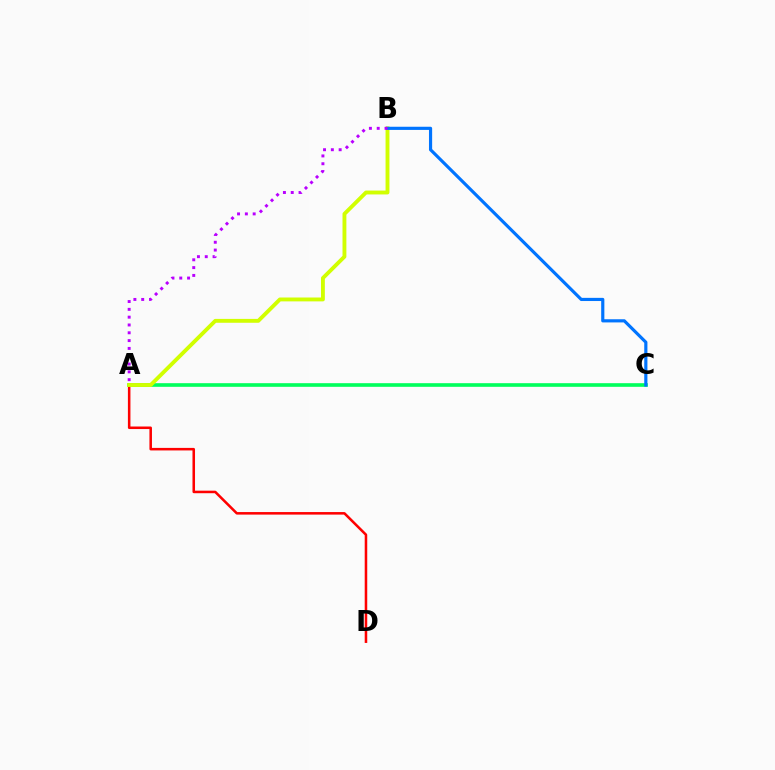{('A', 'C'): [{'color': '#00ff5c', 'line_style': 'solid', 'thickness': 2.62}], ('A', 'D'): [{'color': '#ff0000', 'line_style': 'solid', 'thickness': 1.83}], ('A', 'B'): [{'color': '#d1ff00', 'line_style': 'solid', 'thickness': 2.79}, {'color': '#b900ff', 'line_style': 'dotted', 'thickness': 2.12}], ('B', 'C'): [{'color': '#0074ff', 'line_style': 'solid', 'thickness': 2.28}]}